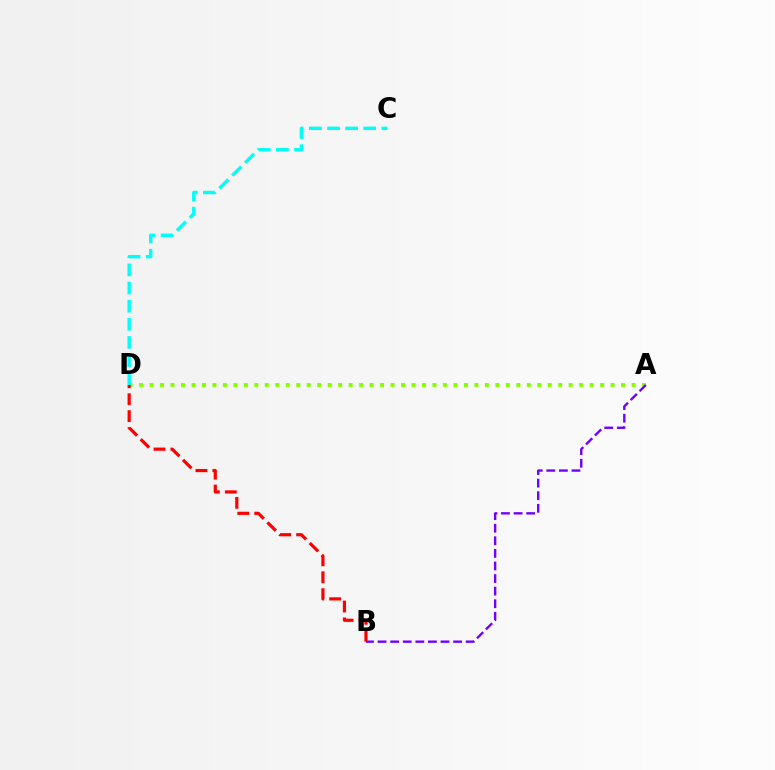{('A', 'D'): [{'color': '#84ff00', 'line_style': 'dotted', 'thickness': 2.85}], ('C', 'D'): [{'color': '#00fff6', 'line_style': 'dashed', 'thickness': 2.46}], ('A', 'B'): [{'color': '#7200ff', 'line_style': 'dashed', 'thickness': 1.71}], ('B', 'D'): [{'color': '#ff0000', 'line_style': 'dashed', 'thickness': 2.3}]}